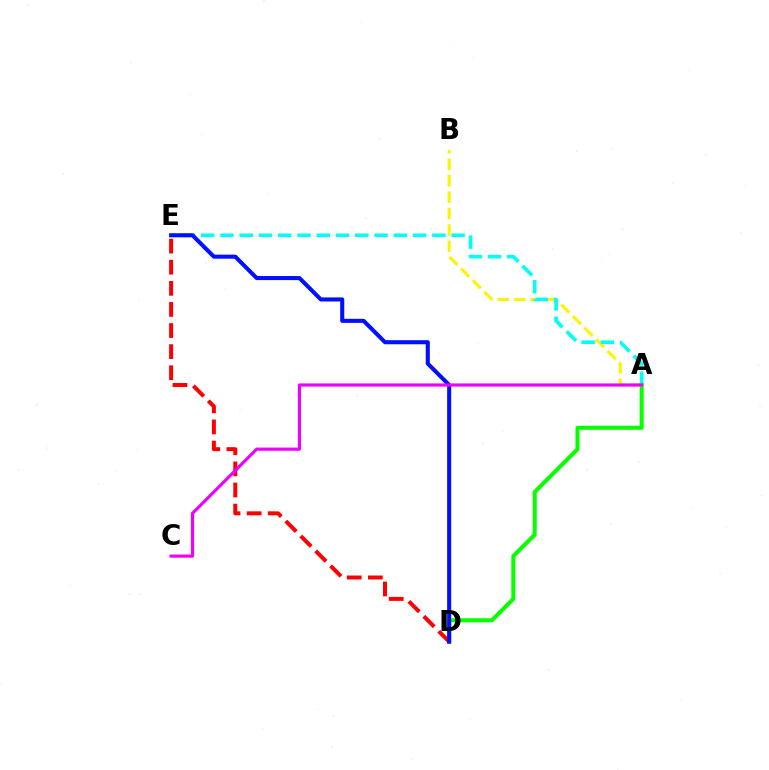{('A', 'D'): [{'color': '#08ff00', 'line_style': 'solid', 'thickness': 2.91}], ('A', 'B'): [{'color': '#fcf500', 'line_style': 'dashed', 'thickness': 2.23}], ('D', 'E'): [{'color': '#ff0000', 'line_style': 'dashed', 'thickness': 2.87}, {'color': '#0010ff', 'line_style': 'solid', 'thickness': 2.93}], ('A', 'E'): [{'color': '#00fff6', 'line_style': 'dashed', 'thickness': 2.62}], ('A', 'C'): [{'color': '#ee00ff', 'line_style': 'solid', 'thickness': 2.28}]}